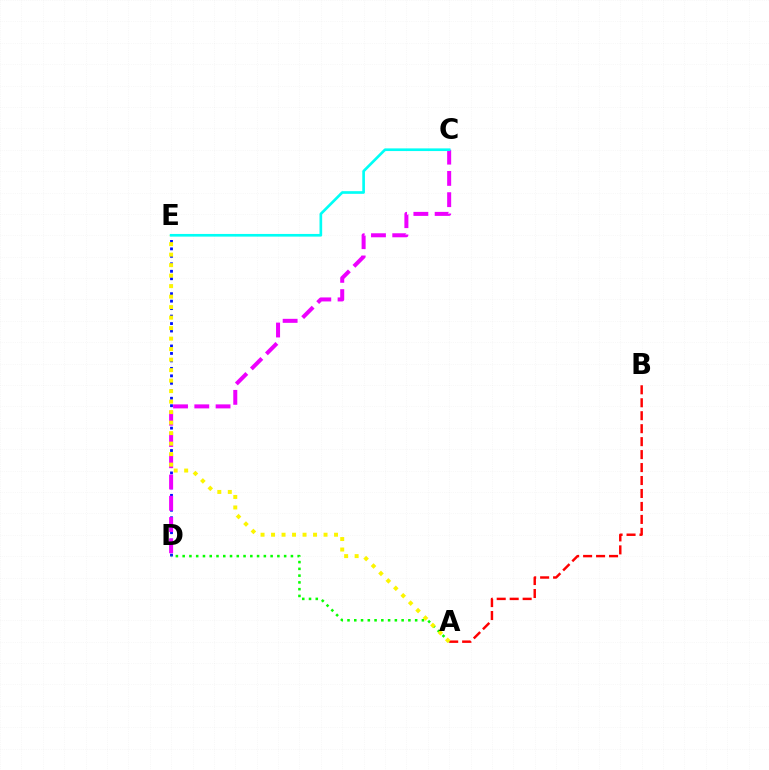{('D', 'E'): [{'color': '#0010ff', 'line_style': 'dotted', 'thickness': 2.03}], ('A', 'B'): [{'color': '#ff0000', 'line_style': 'dashed', 'thickness': 1.76}], ('A', 'D'): [{'color': '#08ff00', 'line_style': 'dotted', 'thickness': 1.84}], ('C', 'D'): [{'color': '#ee00ff', 'line_style': 'dashed', 'thickness': 2.89}], ('A', 'E'): [{'color': '#fcf500', 'line_style': 'dotted', 'thickness': 2.85}], ('C', 'E'): [{'color': '#00fff6', 'line_style': 'solid', 'thickness': 1.92}]}